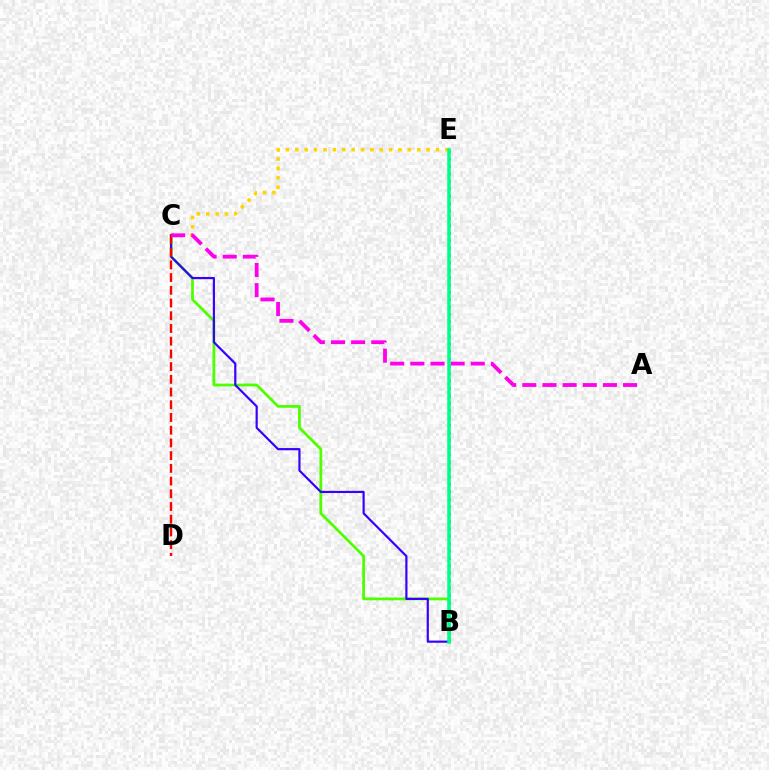{('B', 'C'): [{'color': '#4fff00', 'line_style': 'solid', 'thickness': 2.0}, {'color': '#3700ff', 'line_style': 'solid', 'thickness': 1.57}], ('C', 'E'): [{'color': '#ffd500', 'line_style': 'dotted', 'thickness': 2.55}], ('B', 'E'): [{'color': '#009eff', 'line_style': 'dotted', 'thickness': 2.01}, {'color': '#00ff86', 'line_style': 'solid', 'thickness': 2.52}], ('C', 'D'): [{'color': '#ff0000', 'line_style': 'dashed', 'thickness': 1.73}], ('A', 'C'): [{'color': '#ff00ed', 'line_style': 'dashed', 'thickness': 2.74}]}